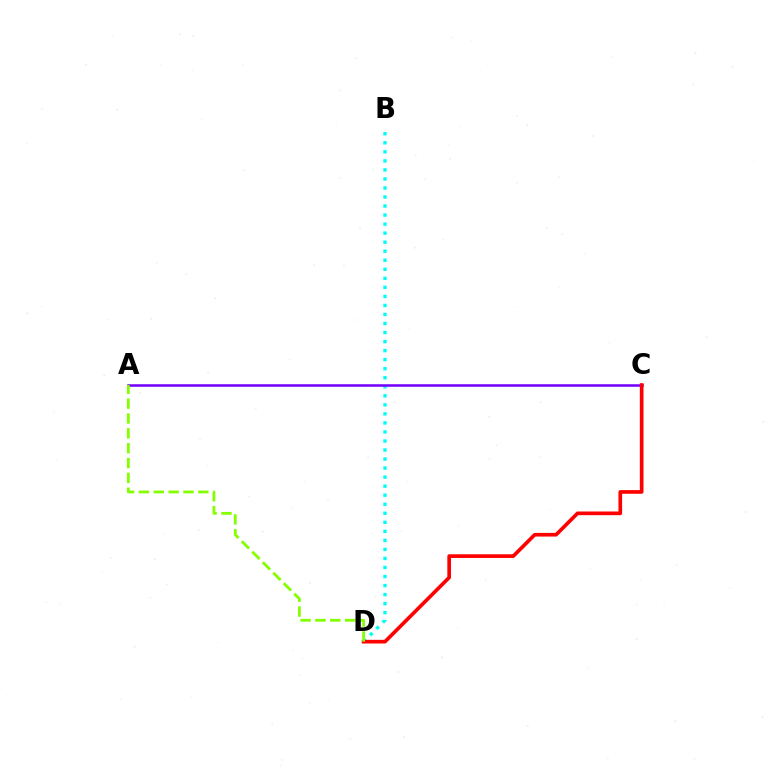{('B', 'D'): [{'color': '#00fff6', 'line_style': 'dotted', 'thickness': 2.46}], ('A', 'C'): [{'color': '#7200ff', 'line_style': 'solid', 'thickness': 1.82}], ('C', 'D'): [{'color': '#ff0000', 'line_style': 'solid', 'thickness': 2.64}], ('A', 'D'): [{'color': '#84ff00', 'line_style': 'dashed', 'thickness': 2.02}]}